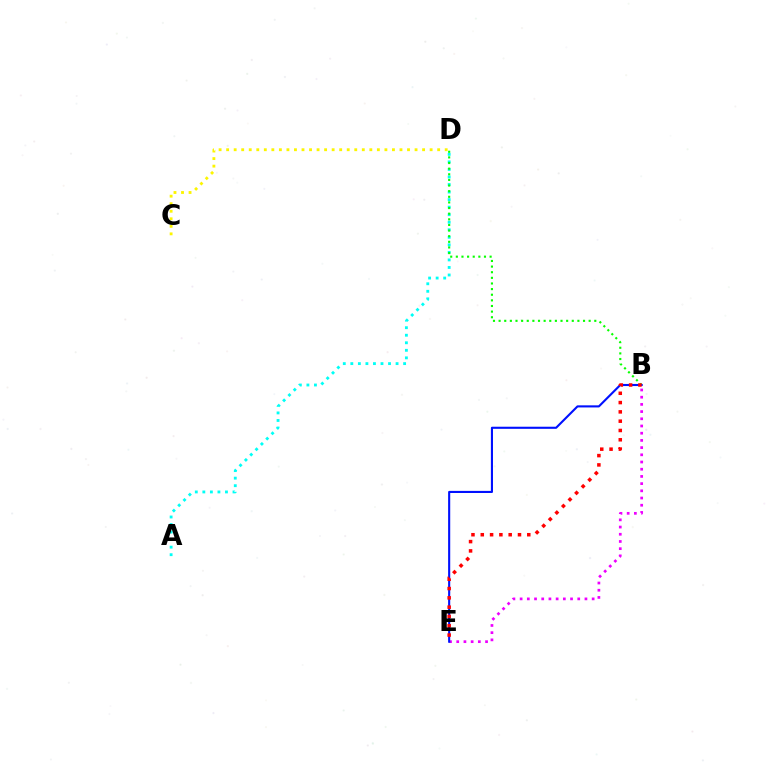{('A', 'D'): [{'color': '#00fff6', 'line_style': 'dotted', 'thickness': 2.05}], ('C', 'D'): [{'color': '#fcf500', 'line_style': 'dotted', 'thickness': 2.05}], ('B', 'D'): [{'color': '#08ff00', 'line_style': 'dotted', 'thickness': 1.53}], ('B', 'E'): [{'color': '#ee00ff', 'line_style': 'dotted', 'thickness': 1.96}, {'color': '#0010ff', 'line_style': 'solid', 'thickness': 1.51}, {'color': '#ff0000', 'line_style': 'dotted', 'thickness': 2.53}]}